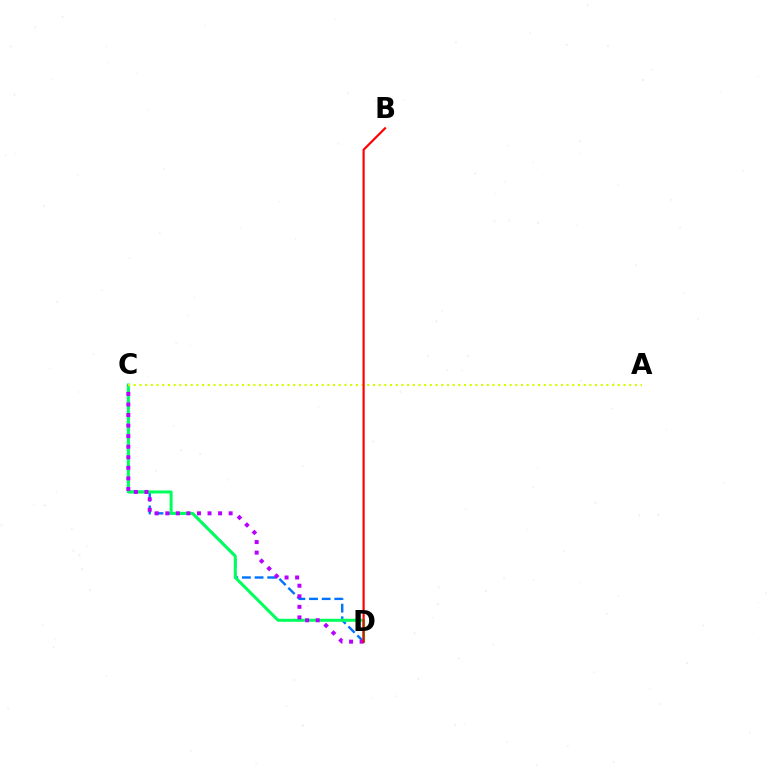{('C', 'D'): [{'color': '#0074ff', 'line_style': 'dashed', 'thickness': 1.72}, {'color': '#00ff5c', 'line_style': 'solid', 'thickness': 2.17}, {'color': '#b900ff', 'line_style': 'dotted', 'thickness': 2.87}], ('A', 'C'): [{'color': '#d1ff00', 'line_style': 'dotted', 'thickness': 1.55}], ('B', 'D'): [{'color': '#ff0000', 'line_style': 'solid', 'thickness': 1.57}]}